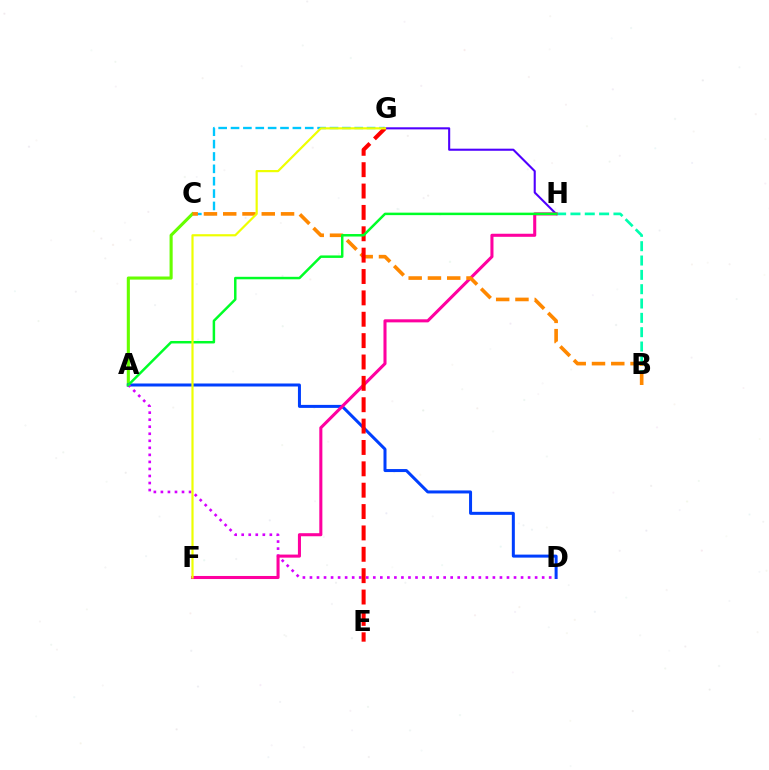{('G', 'H'): [{'color': '#4f00ff', 'line_style': 'solid', 'thickness': 1.51}], ('A', 'C'): [{'color': '#66ff00', 'line_style': 'solid', 'thickness': 2.23}], ('C', 'G'): [{'color': '#00c7ff', 'line_style': 'dashed', 'thickness': 1.68}], ('B', 'H'): [{'color': '#00ffaf', 'line_style': 'dashed', 'thickness': 1.95}], ('A', 'D'): [{'color': '#003fff', 'line_style': 'solid', 'thickness': 2.17}, {'color': '#d600ff', 'line_style': 'dotted', 'thickness': 1.91}], ('F', 'H'): [{'color': '#ff00a0', 'line_style': 'solid', 'thickness': 2.21}], ('B', 'C'): [{'color': '#ff8800', 'line_style': 'dashed', 'thickness': 2.62}], ('E', 'G'): [{'color': '#ff0000', 'line_style': 'dashed', 'thickness': 2.9}], ('A', 'H'): [{'color': '#00ff27', 'line_style': 'solid', 'thickness': 1.79}], ('F', 'G'): [{'color': '#eeff00', 'line_style': 'solid', 'thickness': 1.58}]}